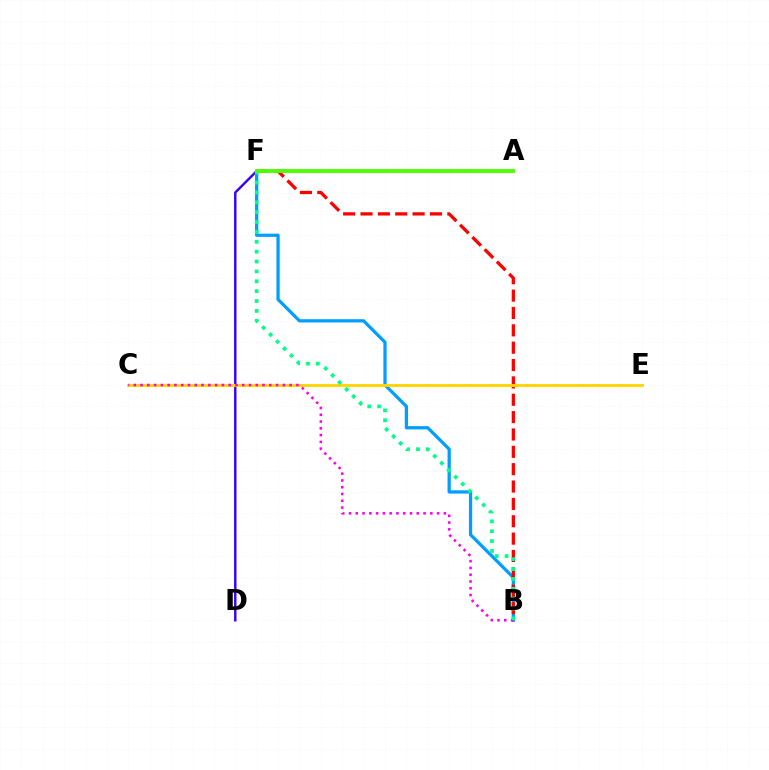{('B', 'F'): [{'color': '#009eff', 'line_style': 'solid', 'thickness': 2.34}, {'color': '#ff0000', 'line_style': 'dashed', 'thickness': 2.36}, {'color': '#00ff86', 'line_style': 'dotted', 'thickness': 2.68}], ('D', 'F'): [{'color': '#3700ff', 'line_style': 'solid', 'thickness': 1.75}], ('C', 'E'): [{'color': '#ffd500', 'line_style': 'solid', 'thickness': 2.08}], ('B', 'C'): [{'color': '#ff00ed', 'line_style': 'dotted', 'thickness': 1.84}], ('A', 'F'): [{'color': '#4fff00', 'line_style': 'solid', 'thickness': 2.79}]}